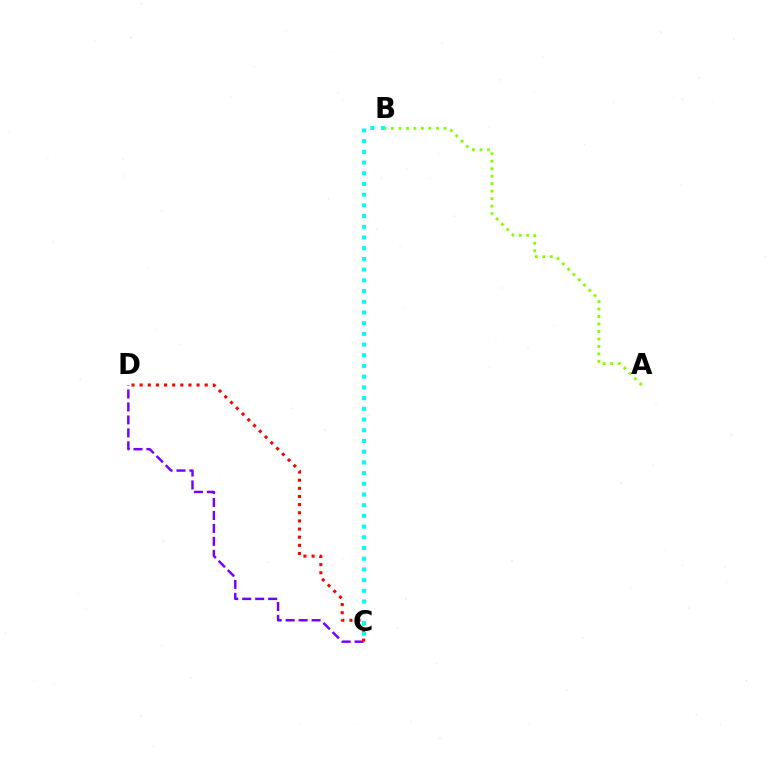{('C', 'D'): [{'color': '#7200ff', 'line_style': 'dashed', 'thickness': 1.76}, {'color': '#ff0000', 'line_style': 'dotted', 'thickness': 2.21}], ('A', 'B'): [{'color': '#84ff00', 'line_style': 'dotted', 'thickness': 2.03}], ('B', 'C'): [{'color': '#00fff6', 'line_style': 'dotted', 'thickness': 2.91}]}